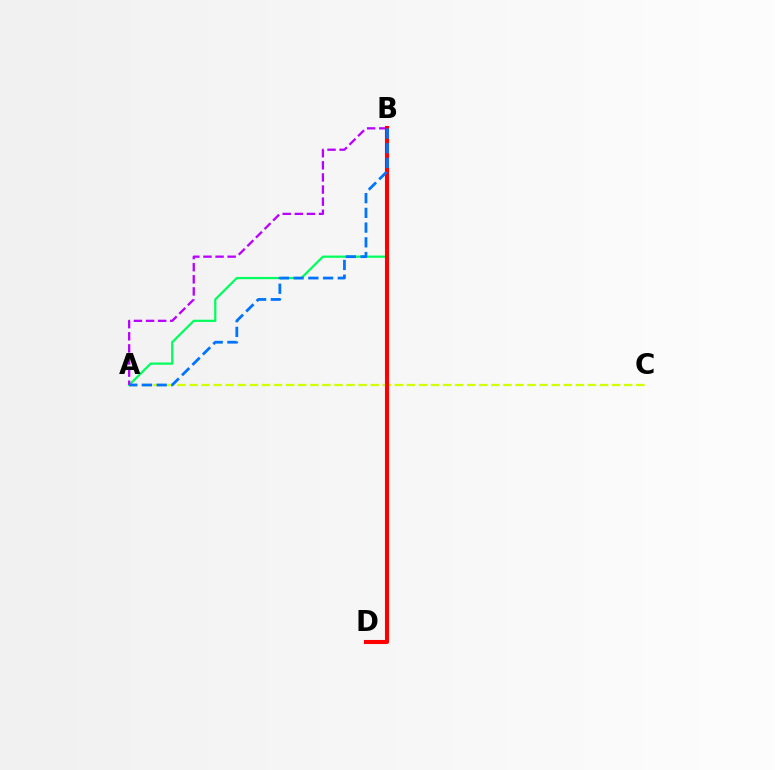{('A', 'C'): [{'color': '#d1ff00', 'line_style': 'dashed', 'thickness': 1.64}], ('A', 'B'): [{'color': '#00ff5c', 'line_style': 'solid', 'thickness': 1.61}, {'color': '#b900ff', 'line_style': 'dashed', 'thickness': 1.65}, {'color': '#0074ff', 'line_style': 'dashed', 'thickness': 2.0}], ('B', 'D'): [{'color': '#ff0000', 'line_style': 'solid', 'thickness': 2.94}]}